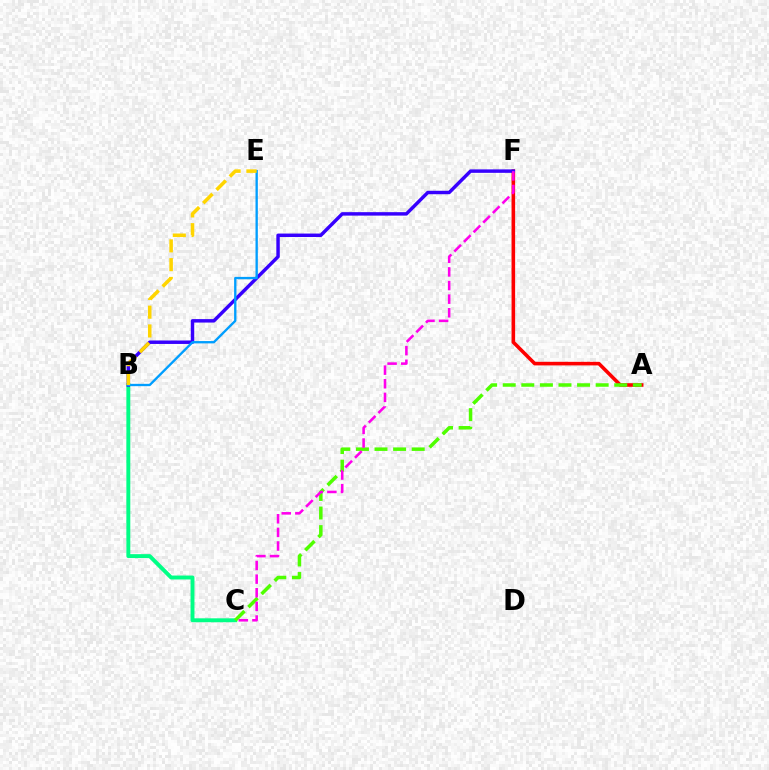{('A', 'F'): [{'color': '#ff0000', 'line_style': 'solid', 'thickness': 2.58}], ('B', 'C'): [{'color': '#00ff86', 'line_style': 'solid', 'thickness': 2.82}], ('A', 'C'): [{'color': '#4fff00', 'line_style': 'dashed', 'thickness': 2.53}], ('B', 'F'): [{'color': '#3700ff', 'line_style': 'solid', 'thickness': 2.48}], ('B', 'E'): [{'color': '#009eff', 'line_style': 'solid', 'thickness': 1.68}, {'color': '#ffd500', 'line_style': 'dashed', 'thickness': 2.55}], ('C', 'F'): [{'color': '#ff00ed', 'line_style': 'dashed', 'thickness': 1.85}]}